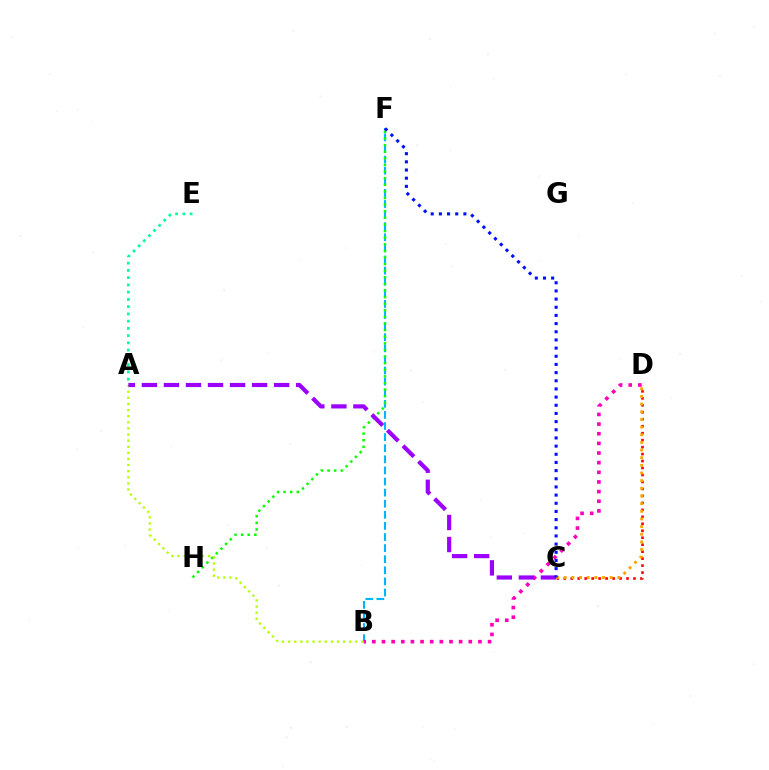{('B', 'F'): [{'color': '#00b5ff', 'line_style': 'dashed', 'thickness': 1.51}], ('C', 'D'): [{'color': '#ff0000', 'line_style': 'dotted', 'thickness': 1.89}, {'color': '#ffa500', 'line_style': 'dotted', 'thickness': 2.08}], ('F', 'H'): [{'color': '#08ff00', 'line_style': 'dotted', 'thickness': 1.8}], ('B', 'D'): [{'color': '#ff00bd', 'line_style': 'dotted', 'thickness': 2.62}], ('A', 'E'): [{'color': '#00ff9d', 'line_style': 'dotted', 'thickness': 1.97}], ('A', 'B'): [{'color': '#b3ff00', 'line_style': 'dotted', 'thickness': 1.66}], ('A', 'C'): [{'color': '#9b00ff', 'line_style': 'dashed', 'thickness': 2.99}], ('C', 'F'): [{'color': '#0010ff', 'line_style': 'dotted', 'thickness': 2.22}]}